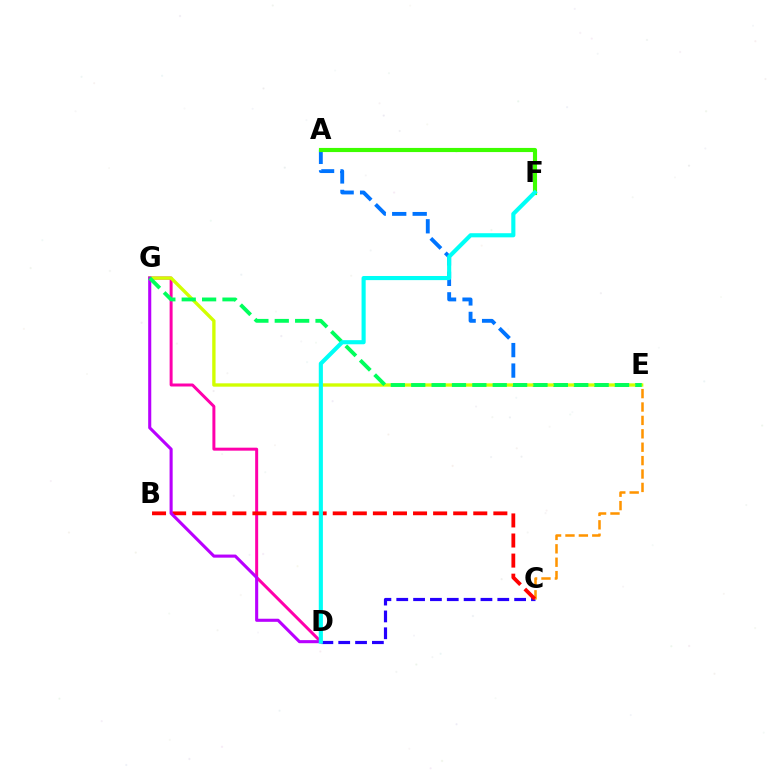{('D', 'G'): [{'color': '#ff00ac', 'line_style': 'solid', 'thickness': 2.15}, {'color': '#b900ff', 'line_style': 'solid', 'thickness': 2.22}], ('C', 'D'): [{'color': '#2500ff', 'line_style': 'dashed', 'thickness': 2.29}], ('A', 'E'): [{'color': '#0074ff', 'line_style': 'dashed', 'thickness': 2.78}], ('A', 'F'): [{'color': '#3dff00', 'line_style': 'solid', 'thickness': 2.98}], ('C', 'E'): [{'color': '#ff9400', 'line_style': 'dashed', 'thickness': 1.82}], ('E', 'G'): [{'color': '#d1ff00', 'line_style': 'solid', 'thickness': 2.41}, {'color': '#00ff5c', 'line_style': 'dashed', 'thickness': 2.77}], ('B', 'C'): [{'color': '#ff0000', 'line_style': 'dashed', 'thickness': 2.73}], ('D', 'F'): [{'color': '#00fff6', 'line_style': 'solid', 'thickness': 2.97}]}